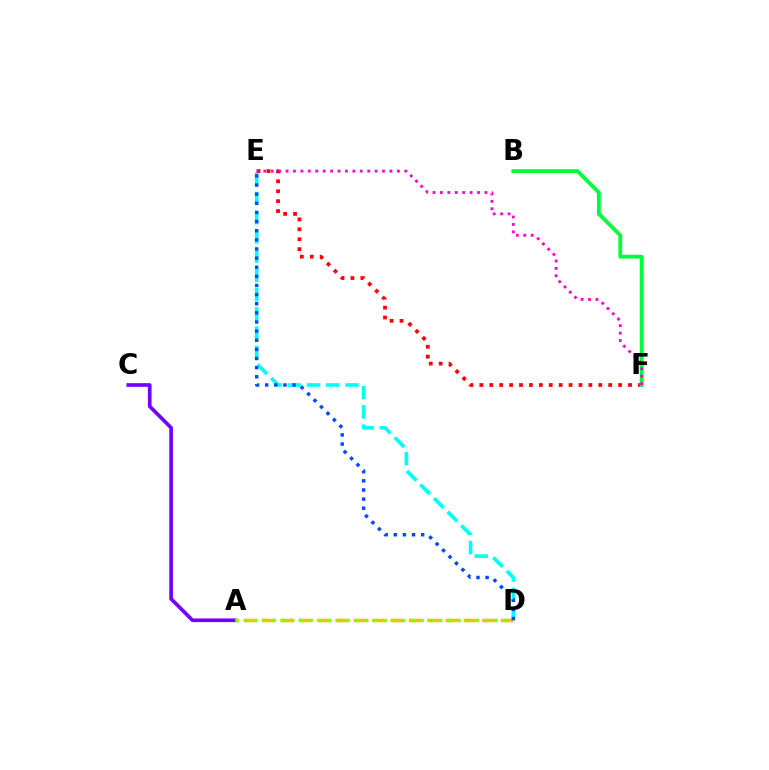{('A', 'C'): [{'color': '#7200ff', 'line_style': 'solid', 'thickness': 2.65}], ('D', 'E'): [{'color': '#00fff6', 'line_style': 'dashed', 'thickness': 2.61}, {'color': '#004bff', 'line_style': 'dotted', 'thickness': 2.48}], ('E', 'F'): [{'color': '#ff0000', 'line_style': 'dotted', 'thickness': 2.69}, {'color': '#ff00cf', 'line_style': 'dotted', 'thickness': 2.02}], ('A', 'D'): [{'color': '#ffbd00', 'line_style': 'dashed', 'thickness': 2.5}, {'color': '#84ff00', 'line_style': 'dotted', 'thickness': 2.51}], ('B', 'F'): [{'color': '#00ff39', 'line_style': 'solid', 'thickness': 2.75}]}